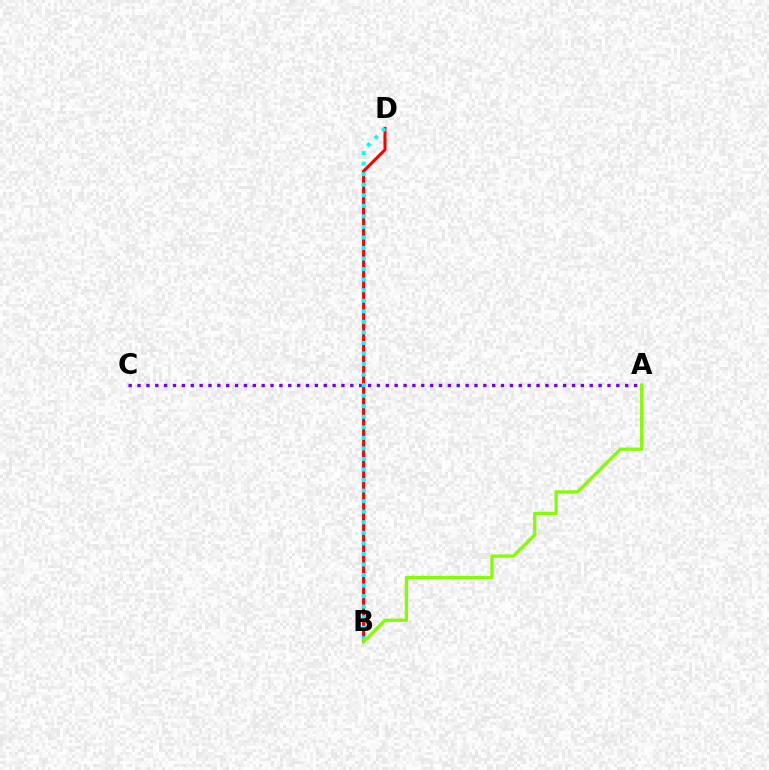{('B', 'D'): [{'color': '#ff0000', 'line_style': 'solid', 'thickness': 2.21}, {'color': '#00fff6', 'line_style': 'dotted', 'thickness': 2.87}], ('A', 'C'): [{'color': '#7200ff', 'line_style': 'dotted', 'thickness': 2.41}], ('A', 'B'): [{'color': '#84ff00', 'line_style': 'solid', 'thickness': 2.36}]}